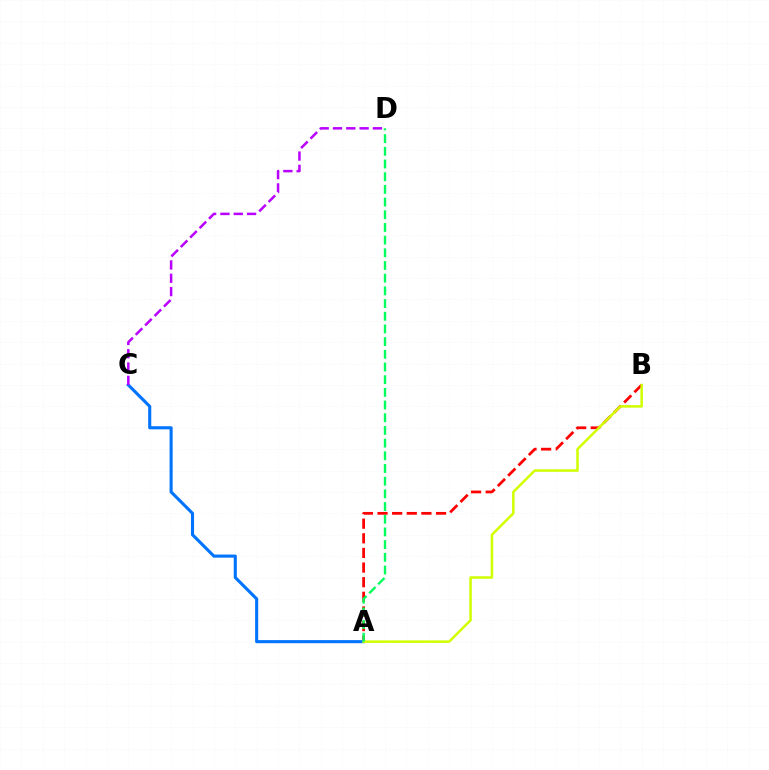{('A', 'B'): [{'color': '#ff0000', 'line_style': 'dashed', 'thickness': 1.99}, {'color': '#d1ff00', 'line_style': 'solid', 'thickness': 1.81}], ('A', 'C'): [{'color': '#0074ff', 'line_style': 'solid', 'thickness': 2.23}], ('C', 'D'): [{'color': '#b900ff', 'line_style': 'dashed', 'thickness': 1.81}], ('A', 'D'): [{'color': '#00ff5c', 'line_style': 'dashed', 'thickness': 1.72}]}